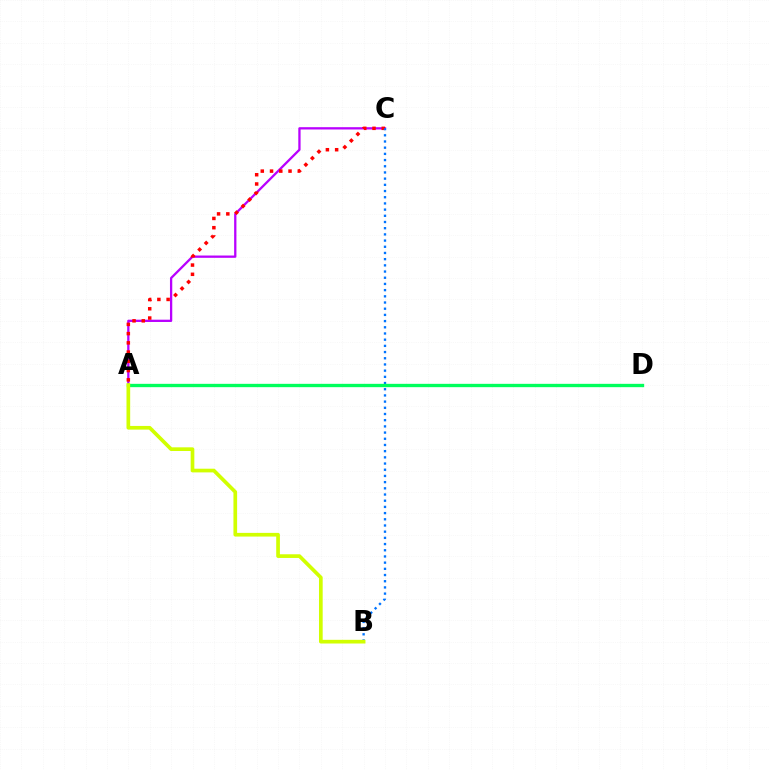{('A', 'C'): [{'color': '#b900ff', 'line_style': 'solid', 'thickness': 1.65}, {'color': '#ff0000', 'line_style': 'dotted', 'thickness': 2.51}], ('B', 'C'): [{'color': '#0074ff', 'line_style': 'dotted', 'thickness': 1.68}], ('A', 'D'): [{'color': '#00ff5c', 'line_style': 'solid', 'thickness': 2.4}], ('A', 'B'): [{'color': '#d1ff00', 'line_style': 'solid', 'thickness': 2.65}]}